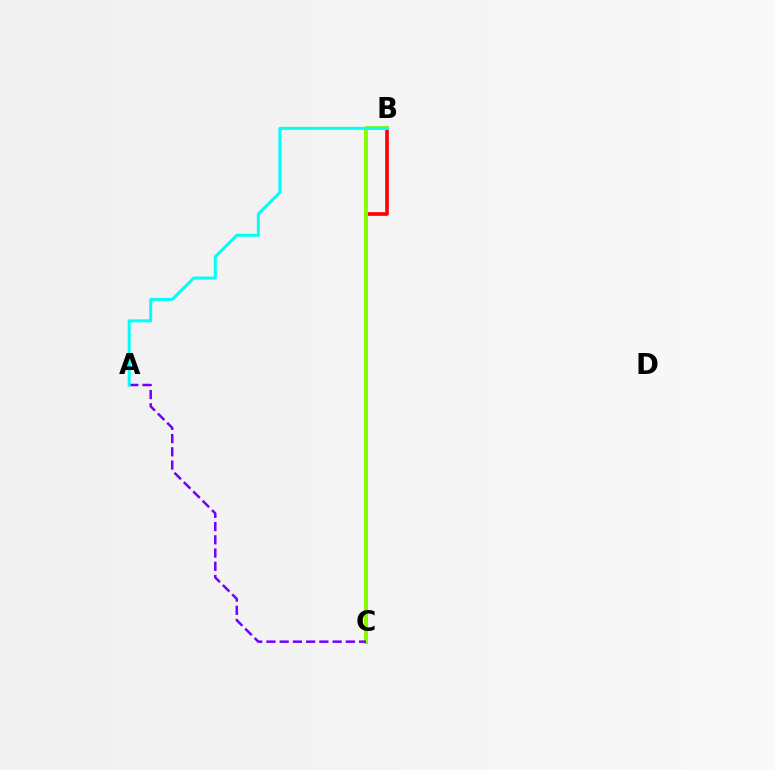{('B', 'C'): [{'color': '#ff0000', 'line_style': 'solid', 'thickness': 2.64}, {'color': '#84ff00', 'line_style': 'solid', 'thickness': 2.81}], ('A', 'C'): [{'color': '#7200ff', 'line_style': 'dashed', 'thickness': 1.8}], ('A', 'B'): [{'color': '#00fff6', 'line_style': 'solid', 'thickness': 2.15}]}